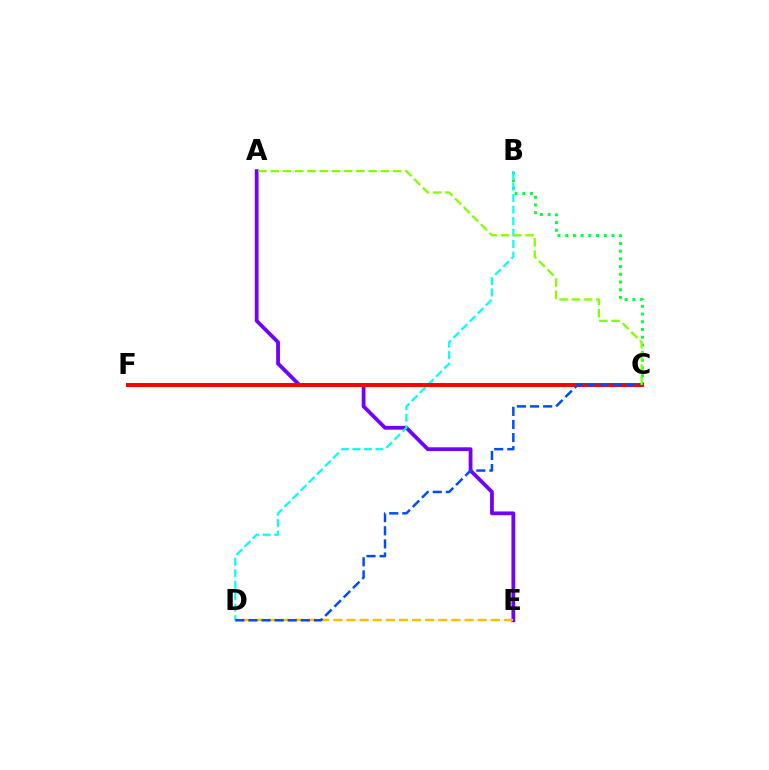{('A', 'E'): [{'color': '#7200ff', 'line_style': 'solid', 'thickness': 2.72}], ('B', 'C'): [{'color': '#00ff39', 'line_style': 'dotted', 'thickness': 2.1}], ('B', 'D'): [{'color': '#00fff6', 'line_style': 'dashed', 'thickness': 1.56}], ('C', 'F'): [{'color': '#ff00cf', 'line_style': 'dotted', 'thickness': 2.71}, {'color': '#ff0000', 'line_style': 'solid', 'thickness': 2.85}], ('D', 'E'): [{'color': '#ffbd00', 'line_style': 'dashed', 'thickness': 1.78}], ('C', 'D'): [{'color': '#004bff', 'line_style': 'dashed', 'thickness': 1.78}], ('A', 'C'): [{'color': '#84ff00', 'line_style': 'dashed', 'thickness': 1.66}]}